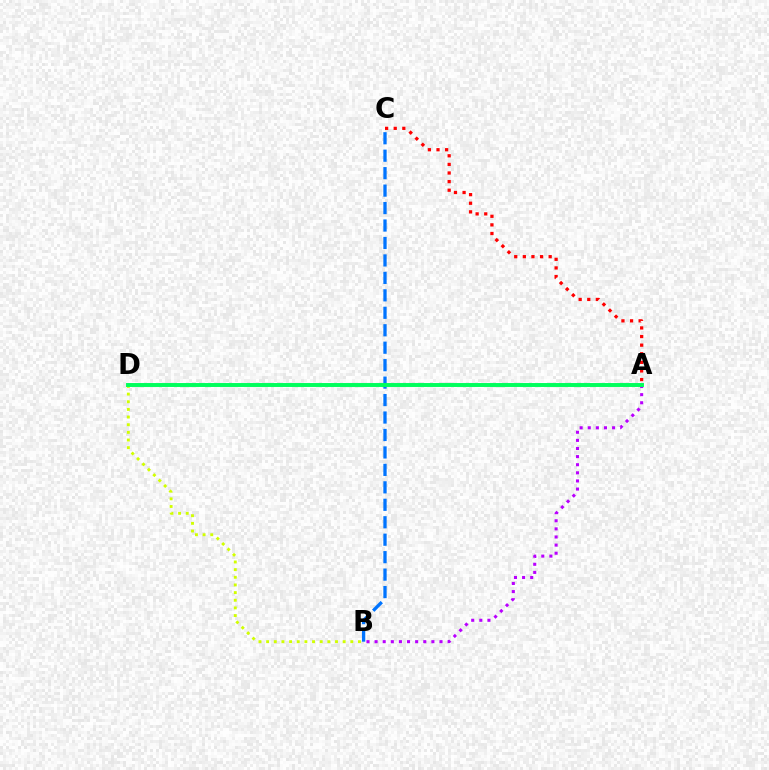{('B', 'D'): [{'color': '#d1ff00', 'line_style': 'dotted', 'thickness': 2.08}], ('B', 'C'): [{'color': '#0074ff', 'line_style': 'dashed', 'thickness': 2.37}], ('A', 'B'): [{'color': '#b900ff', 'line_style': 'dotted', 'thickness': 2.2}], ('A', 'D'): [{'color': '#00ff5c', 'line_style': 'solid', 'thickness': 2.83}], ('A', 'C'): [{'color': '#ff0000', 'line_style': 'dotted', 'thickness': 2.34}]}